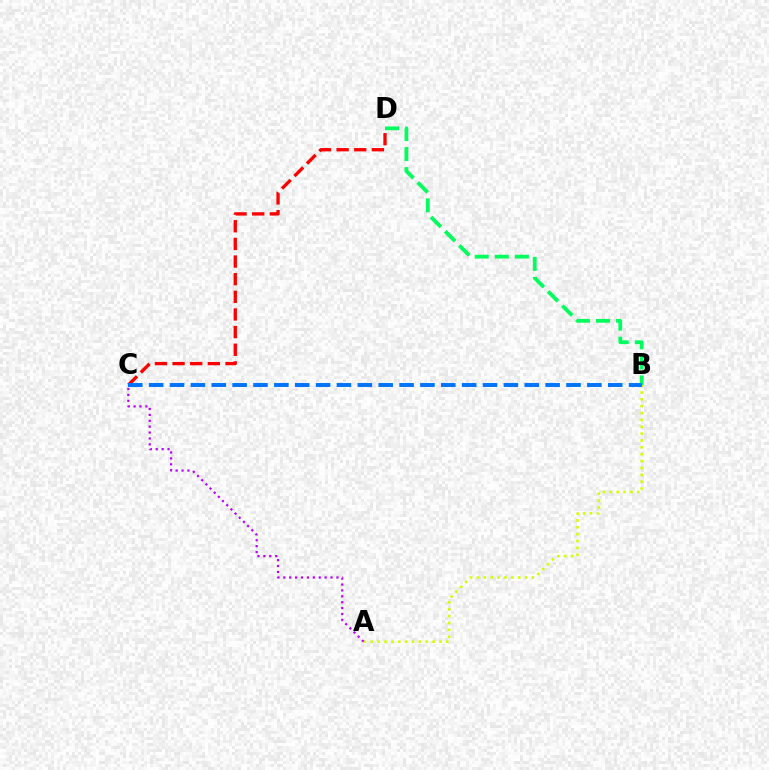{('C', 'D'): [{'color': '#ff0000', 'line_style': 'dashed', 'thickness': 2.4}], ('A', 'B'): [{'color': '#d1ff00', 'line_style': 'dotted', 'thickness': 1.86}], ('B', 'D'): [{'color': '#00ff5c', 'line_style': 'dashed', 'thickness': 2.72}], ('B', 'C'): [{'color': '#0074ff', 'line_style': 'dashed', 'thickness': 2.83}], ('A', 'C'): [{'color': '#b900ff', 'line_style': 'dotted', 'thickness': 1.6}]}